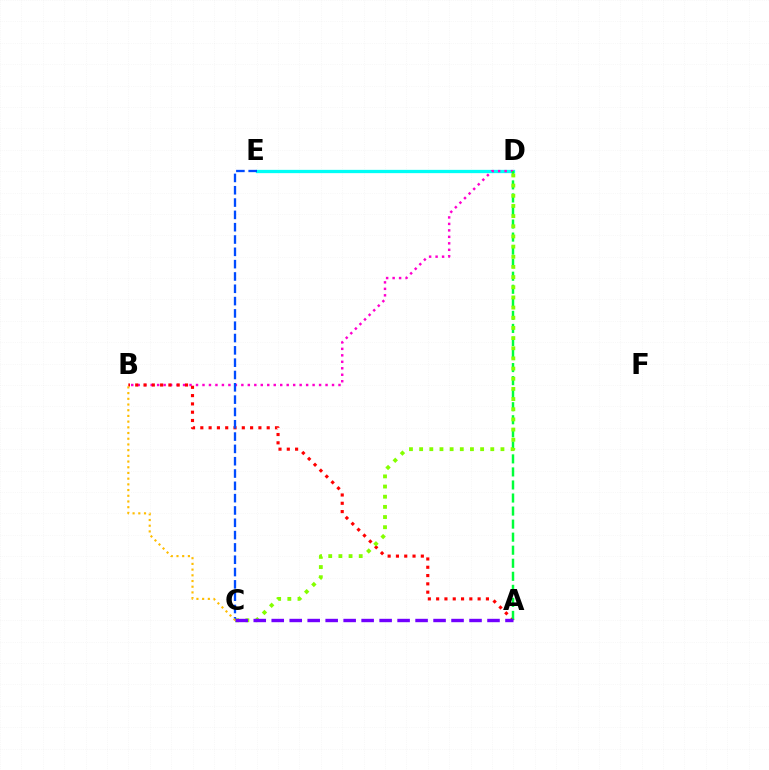{('D', 'E'): [{'color': '#00fff6', 'line_style': 'solid', 'thickness': 2.37}], ('B', 'D'): [{'color': '#ff00cf', 'line_style': 'dotted', 'thickness': 1.76}], ('A', 'B'): [{'color': '#ff0000', 'line_style': 'dotted', 'thickness': 2.25}], ('A', 'D'): [{'color': '#00ff39', 'line_style': 'dashed', 'thickness': 1.77}], ('C', 'D'): [{'color': '#84ff00', 'line_style': 'dotted', 'thickness': 2.76}], ('C', 'E'): [{'color': '#004bff', 'line_style': 'dashed', 'thickness': 1.67}], ('B', 'C'): [{'color': '#ffbd00', 'line_style': 'dotted', 'thickness': 1.55}], ('A', 'C'): [{'color': '#7200ff', 'line_style': 'dashed', 'thickness': 2.44}]}